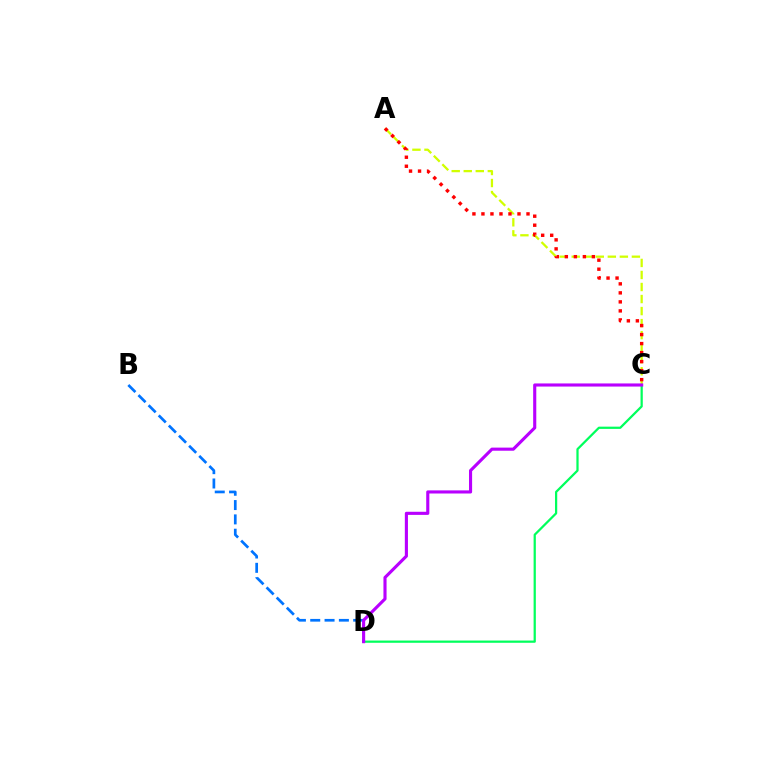{('A', 'C'): [{'color': '#d1ff00', 'line_style': 'dashed', 'thickness': 1.63}, {'color': '#ff0000', 'line_style': 'dotted', 'thickness': 2.45}], ('B', 'D'): [{'color': '#0074ff', 'line_style': 'dashed', 'thickness': 1.95}], ('C', 'D'): [{'color': '#00ff5c', 'line_style': 'solid', 'thickness': 1.61}, {'color': '#b900ff', 'line_style': 'solid', 'thickness': 2.24}]}